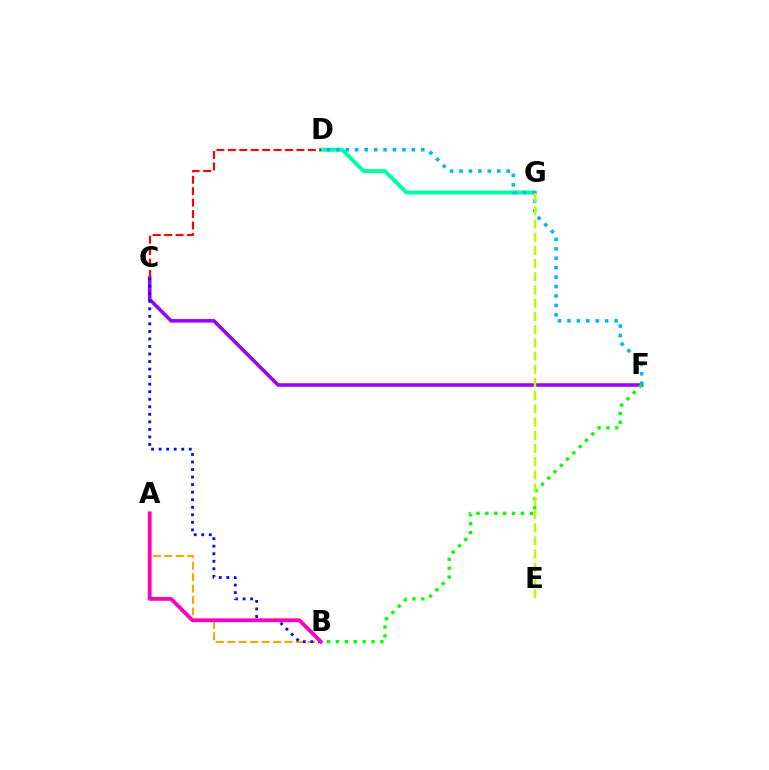{('A', 'B'): [{'color': '#ffa500', 'line_style': 'dashed', 'thickness': 1.56}, {'color': '#ff00bd', 'line_style': 'solid', 'thickness': 2.75}], ('D', 'G'): [{'color': '#00ff9d', 'line_style': 'solid', 'thickness': 2.85}], ('C', 'F'): [{'color': '#9b00ff', 'line_style': 'solid', 'thickness': 2.57}], ('D', 'F'): [{'color': '#00b5ff', 'line_style': 'dotted', 'thickness': 2.56}], ('B', 'F'): [{'color': '#08ff00', 'line_style': 'dotted', 'thickness': 2.42}], ('E', 'G'): [{'color': '#b3ff00', 'line_style': 'dashed', 'thickness': 1.79}], ('C', 'D'): [{'color': '#ff0000', 'line_style': 'dashed', 'thickness': 1.55}], ('B', 'C'): [{'color': '#0010ff', 'line_style': 'dotted', 'thickness': 2.05}]}